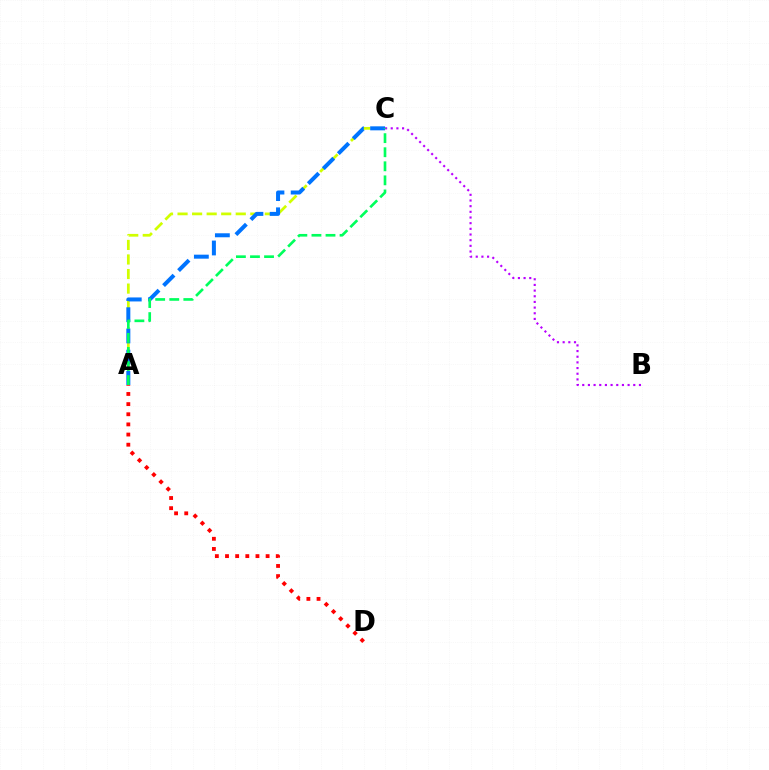{('A', 'C'): [{'color': '#d1ff00', 'line_style': 'dashed', 'thickness': 1.98}, {'color': '#0074ff', 'line_style': 'dashed', 'thickness': 2.88}, {'color': '#00ff5c', 'line_style': 'dashed', 'thickness': 1.91}], ('B', 'C'): [{'color': '#b900ff', 'line_style': 'dotted', 'thickness': 1.54}], ('A', 'D'): [{'color': '#ff0000', 'line_style': 'dotted', 'thickness': 2.76}]}